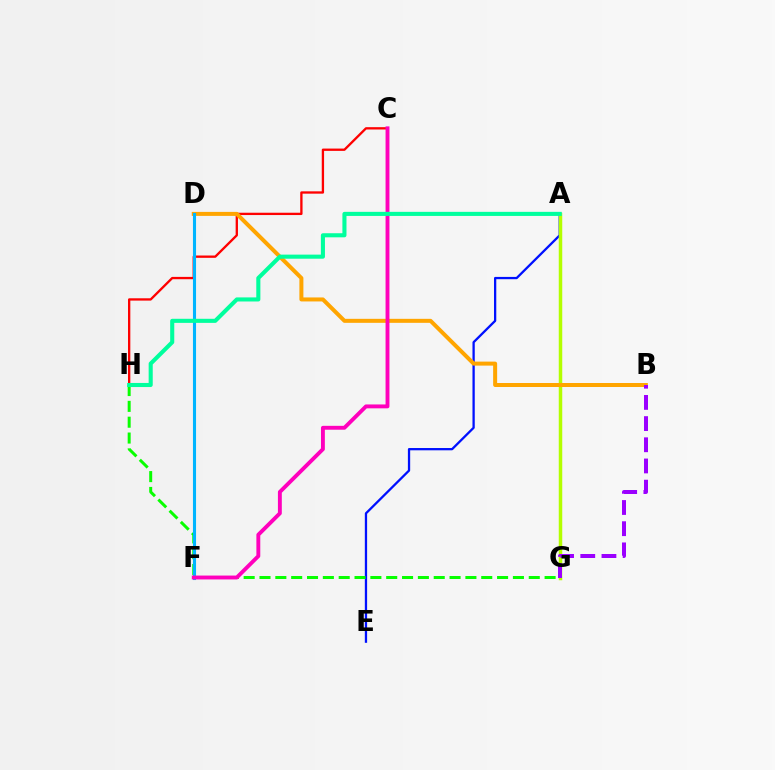{('A', 'E'): [{'color': '#0010ff', 'line_style': 'solid', 'thickness': 1.65}], ('A', 'G'): [{'color': '#b3ff00', 'line_style': 'solid', 'thickness': 2.52}], ('C', 'H'): [{'color': '#ff0000', 'line_style': 'solid', 'thickness': 1.67}], ('G', 'H'): [{'color': '#08ff00', 'line_style': 'dashed', 'thickness': 2.15}], ('B', 'D'): [{'color': '#ffa500', 'line_style': 'solid', 'thickness': 2.88}], ('D', 'F'): [{'color': '#00b5ff', 'line_style': 'solid', 'thickness': 2.23}], ('C', 'F'): [{'color': '#ff00bd', 'line_style': 'solid', 'thickness': 2.8}], ('B', 'G'): [{'color': '#9b00ff', 'line_style': 'dashed', 'thickness': 2.88}], ('A', 'H'): [{'color': '#00ff9d', 'line_style': 'solid', 'thickness': 2.94}]}